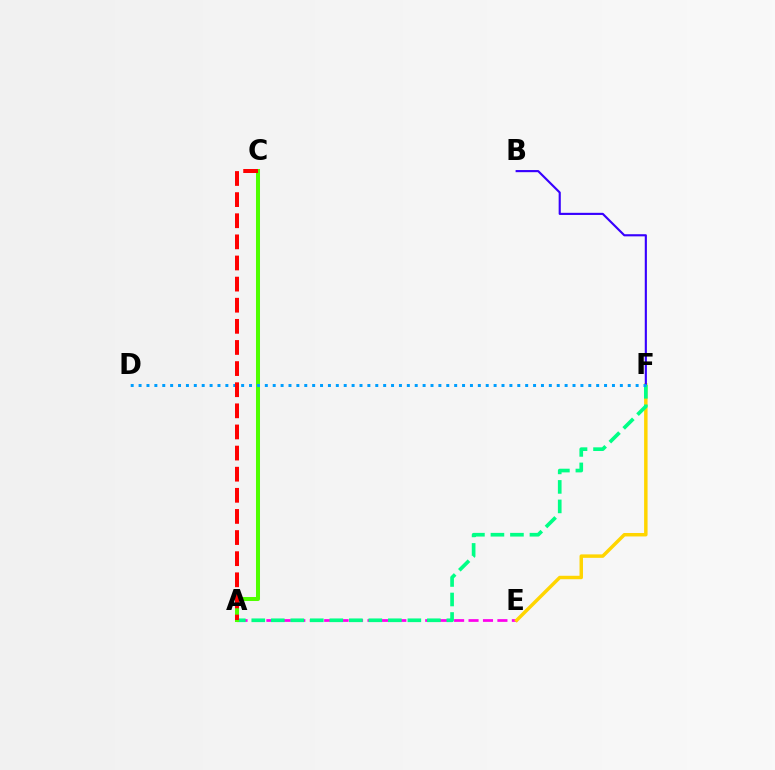{('A', 'E'): [{'color': '#ff00ed', 'line_style': 'dashed', 'thickness': 1.96}], ('E', 'F'): [{'color': '#ffd500', 'line_style': 'solid', 'thickness': 2.49}], ('B', 'F'): [{'color': '#3700ff', 'line_style': 'solid', 'thickness': 1.54}], ('A', 'F'): [{'color': '#00ff86', 'line_style': 'dashed', 'thickness': 2.65}], ('A', 'C'): [{'color': '#4fff00', 'line_style': 'solid', 'thickness': 2.89}, {'color': '#ff0000', 'line_style': 'dashed', 'thickness': 2.87}], ('D', 'F'): [{'color': '#009eff', 'line_style': 'dotted', 'thickness': 2.14}]}